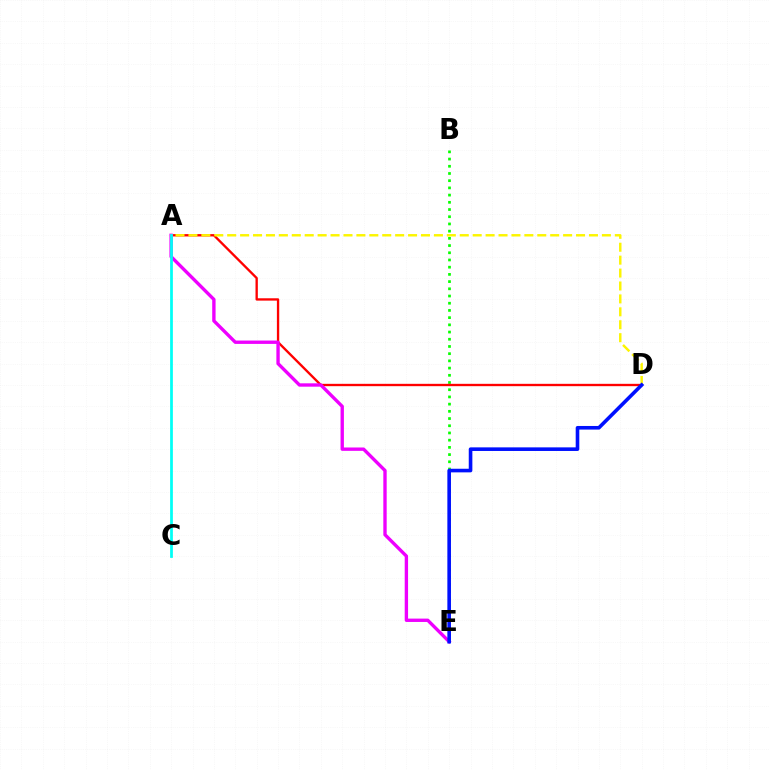{('B', 'E'): [{'color': '#08ff00', 'line_style': 'dotted', 'thickness': 1.96}], ('A', 'D'): [{'color': '#ff0000', 'line_style': 'solid', 'thickness': 1.69}, {'color': '#fcf500', 'line_style': 'dashed', 'thickness': 1.76}], ('A', 'E'): [{'color': '#ee00ff', 'line_style': 'solid', 'thickness': 2.42}], ('A', 'C'): [{'color': '#00fff6', 'line_style': 'solid', 'thickness': 1.98}], ('D', 'E'): [{'color': '#0010ff', 'line_style': 'solid', 'thickness': 2.6}]}